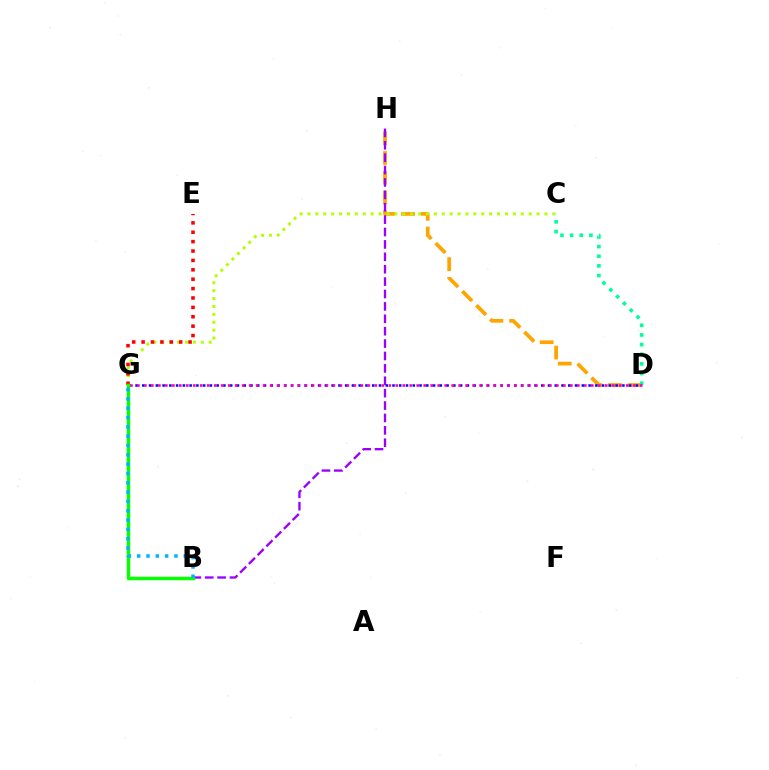{('D', 'H'): [{'color': '#ffa500', 'line_style': 'dashed', 'thickness': 2.68}], ('C', 'G'): [{'color': '#b3ff00', 'line_style': 'dotted', 'thickness': 2.15}], ('E', 'G'): [{'color': '#ff0000', 'line_style': 'dotted', 'thickness': 2.55}], ('B', 'H'): [{'color': '#9b00ff', 'line_style': 'dashed', 'thickness': 1.68}], ('D', 'G'): [{'color': '#0010ff', 'line_style': 'dotted', 'thickness': 1.84}, {'color': '#ff00bd', 'line_style': 'dotted', 'thickness': 1.9}], ('C', 'D'): [{'color': '#00ff9d', 'line_style': 'dotted', 'thickness': 2.62}], ('B', 'G'): [{'color': '#08ff00', 'line_style': 'solid', 'thickness': 2.5}, {'color': '#00b5ff', 'line_style': 'dotted', 'thickness': 2.53}]}